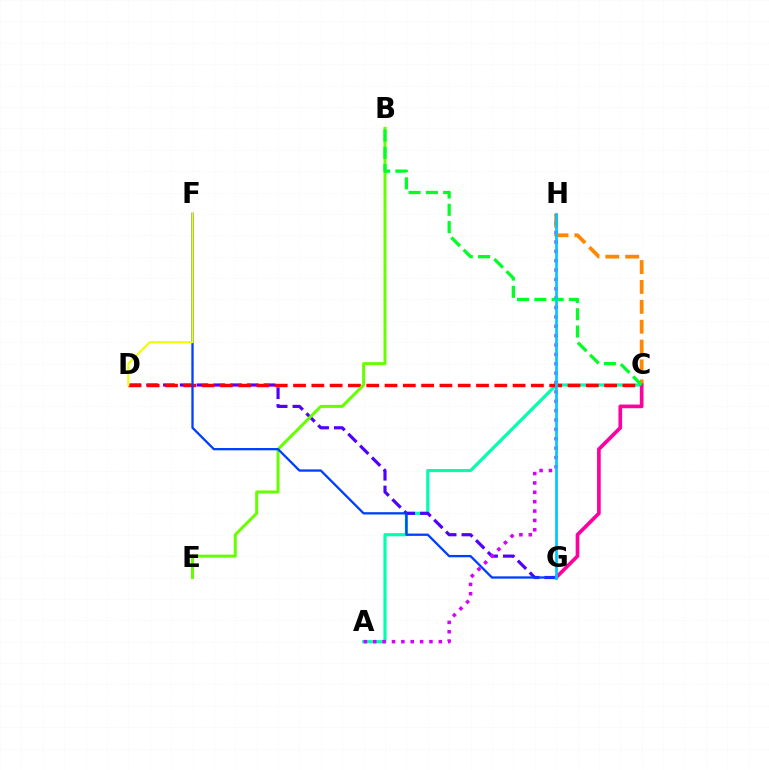{('A', 'C'): [{'color': '#00ffaf', 'line_style': 'solid', 'thickness': 2.28}], ('D', 'G'): [{'color': '#4f00ff', 'line_style': 'dashed', 'thickness': 2.28}], ('A', 'H'): [{'color': '#d600ff', 'line_style': 'dotted', 'thickness': 2.55}], ('C', 'D'): [{'color': '#ff0000', 'line_style': 'dashed', 'thickness': 2.49}], ('B', 'E'): [{'color': '#66ff00', 'line_style': 'solid', 'thickness': 2.15}], ('C', 'H'): [{'color': '#ff8800', 'line_style': 'dashed', 'thickness': 2.7}], ('C', 'G'): [{'color': '#ff00a0', 'line_style': 'solid', 'thickness': 2.65}], ('F', 'G'): [{'color': '#003fff', 'line_style': 'solid', 'thickness': 1.65}], ('D', 'F'): [{'color': '#eeff00', 'line_style': 'solid', 'thickness': 1.51}], ('B', 'C'): [{'color': '#00ff27', 'line_style': 'dashed', 'thickness': 2.35}], ('G', 'H'): [{'color': '#00c7ff', 'line_style': 'solid', 'thickness': 1.97}]}